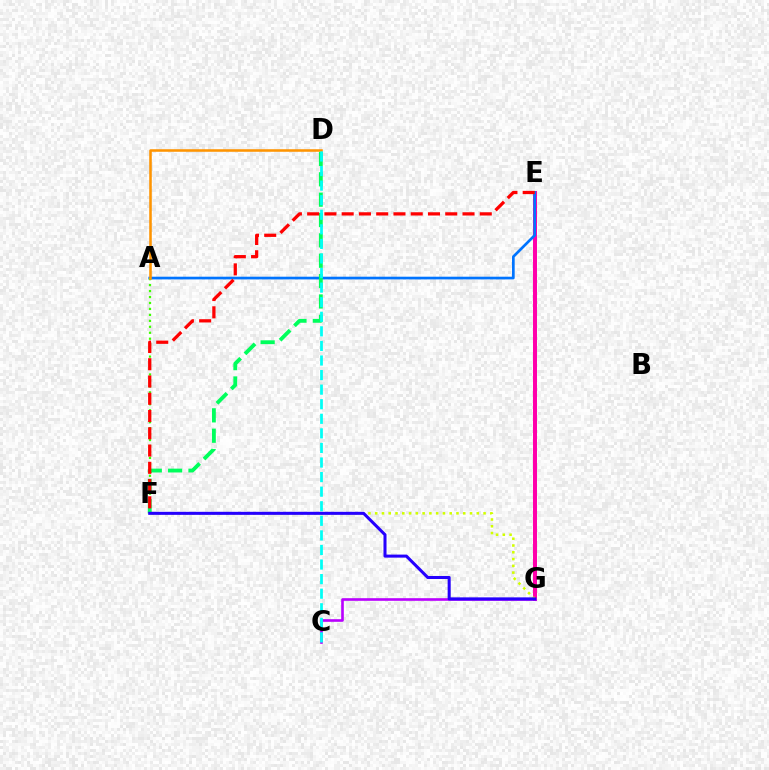{('E', 'G'): [{'color': '#ff00ac', 'line_style': 'solid', 'thickness': 2.89}], ('C', 'G'): [{'color': '#b900ff', 'line_style': 'solid', 'thickness': 1.89}], ('A', 'E'): [{'color': '#0074ff', 'line_style': 'solid', 'thickness': 1.94}], ('A', 'F'): [{'color': '#3dff00', 'line_style': 'dotted', 'thickness': 1.62}], ('D', 'F'): [{'color': '#00ff5c', 'line_style': 'dashed', 'thickness': 2.77}], ('E', 'F'): [{'color': '#ff0000', 'line_style': 'dashed', 'thickness': 2.35}], ('A', 'D'): [{'color': '#ff9400', 'line_style': 'solid', 'thickness': 1.84}], ('C', 'D'): [{'color': '#00fff6', 'line_style': 'dashed', 'thickness': 1.98}], ('F', 'G'): [{'color': '#d1ff00', 'line_style': 'dotted', 'thickness': 1.84}, {'color': '#2500ff', 'line_style': 'solid', 'thickness': 2.19}]}